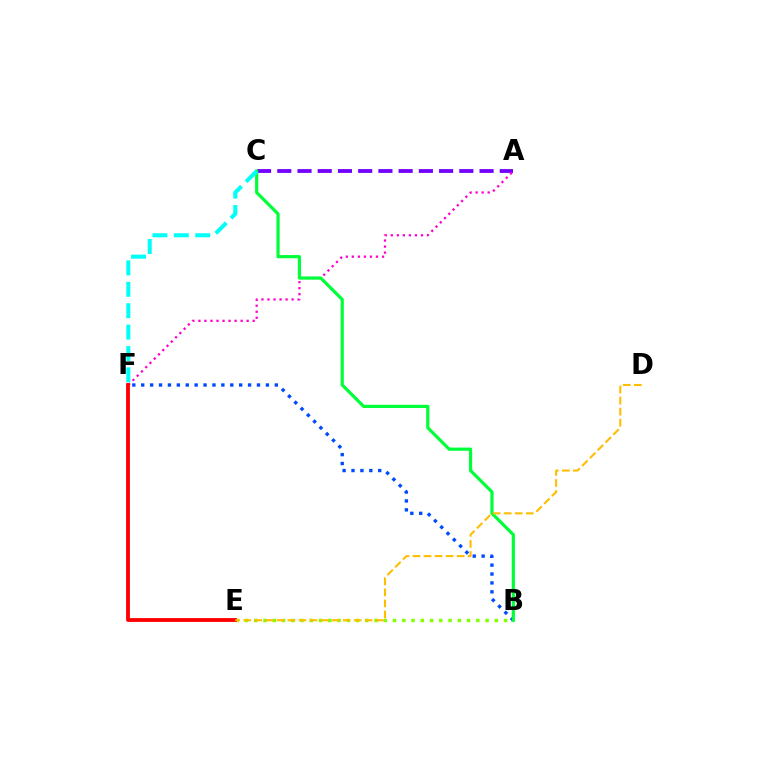{('B', 'E'): [{'color': '#84ff00', 'line_style': 'dotted', 'thickness': 2.51}], ('A', 'C'): [{'color': '#7200ff', 'line_style': 'dashed', 'thickness': 2.75}], ('B', 'F'): [{'color': '#004bff', 'line_style': 'dotted', 'thickness': 2.42}], ('A', 'F'): [{'color': '#ff00cf', 'line_style': 'dotted', 'thickness': 1.64}], ('B', 'C'): [{'color': '#00ff39', 'line_style': 'solid', 'thickness': 2.29}], ('E', 'F'): [{'color': '#ff0000', 'line_style': 'solid', 'thickness': 2.77}], ('C', 'F'): [{'color': '#00fff6', 'line_style': 'dashed', 'thickness': 2.91}], ('D', 'E'): [{'color': '#ffbd00', 'line_style': 'dashed', 'thickness': 1.5}]}